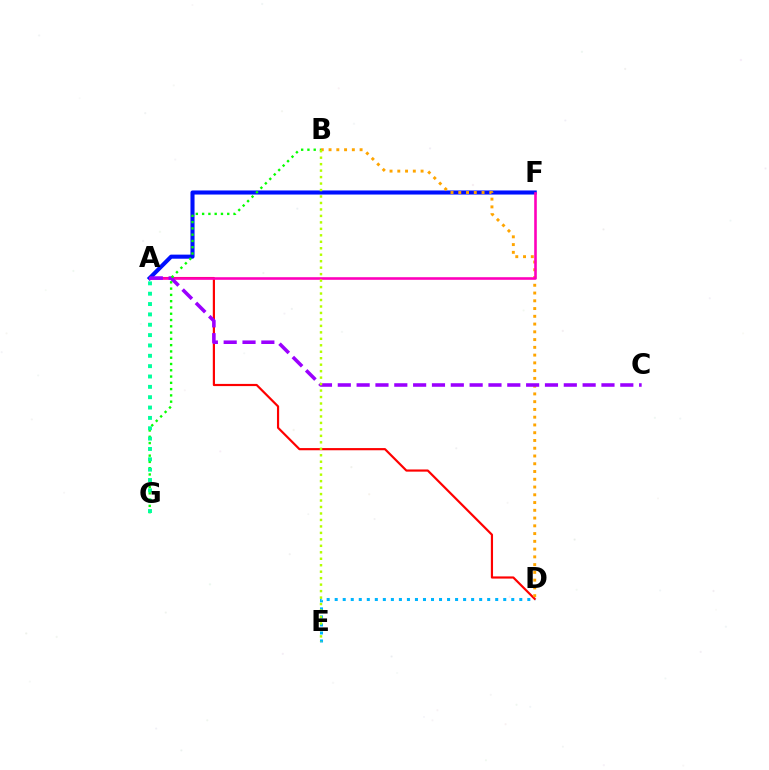{('A', 'D'): [{'color': '#ff0000', 'line_style': 'solid', 'thickness': 1.57}], ('A', 'F'): [{'color': '#0010ff', 'line_style': 'solid', 'thickness': 2.94}, {'color': '#ff00bd', 'line_style': 'solid', 'thickness': 1.88}], ('B', 'D'): [{'color': '#ffa500', 'line_style': 'dotted', 'thickness': 2.11}], ('A', 'C'): [{'color': '#9b00ff', 'line_style': 'dashed', 'thickness': 2.56}], ('D', 'E'): [{'color': '#00b5ff', 'line_style': 'dotted', 'thickness': 2.18}], ('B', 'G'): [{'color': '#08ff00', 'line_style': 'dotted', 'thickness': 1.71}], ('A', 'G'): [{'color': '#00ff9d', 'line_style': 'dotted', 'thickness': 2.81}], ('B', 'E'): [{'color': '#b3ff00', 'line_style': 'dotted', 'thickness': 1.76}]}